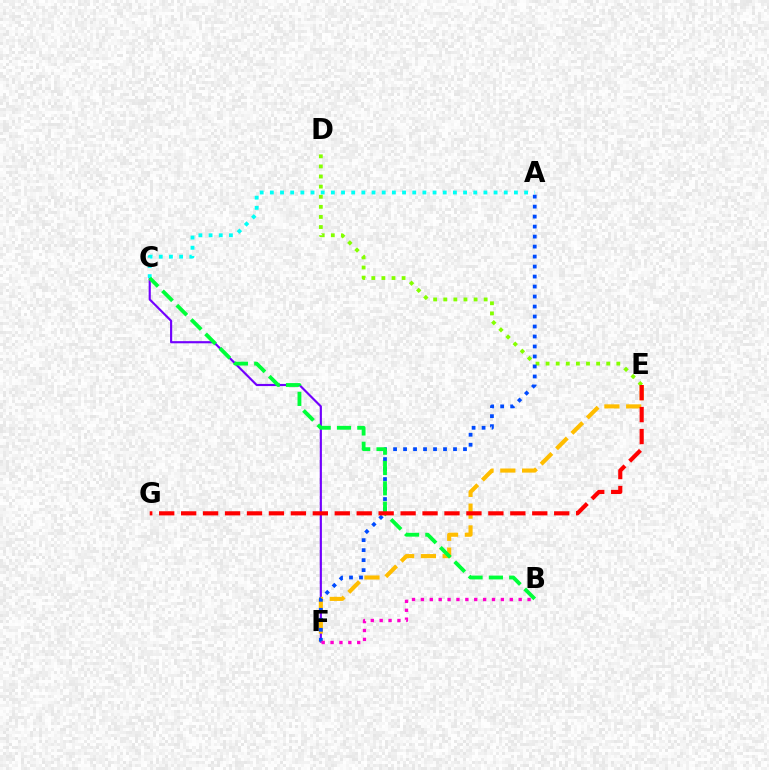{('C', 'F'): [{'color': '#7200ff', 'line_style': 'solid', 'thickness': 1.55}], ('A', 'C'): [{'color': '#00fff6', 'line_style': 'dotted', 'thickness': 2.76}], ('E', 'F'): [{'color': '#ffbd00', 'line_style': 'dashed', 'thickness': 2.96}], ('D', 'E'): [{'color': '#84ff00', 'line_style': 'dotted', 'thickness': 2.75}], ('A', 'F'): [{'color': '#004bff', 'line_style': 'dotted', 'thickness': 2.71}], ('B', 'C'): [{'color': '#00ff39', 'line_style': 'dashed', 'thickness': 2.76}], ('B', 'F'): [{'color': '#ff00cf', 'line_style': 'dotted', 'thickness': 2.42}], ('E', 'G'): [{'color': '#ff0000', 'line_style': 'dashed', 'thickness': 2.98}]}